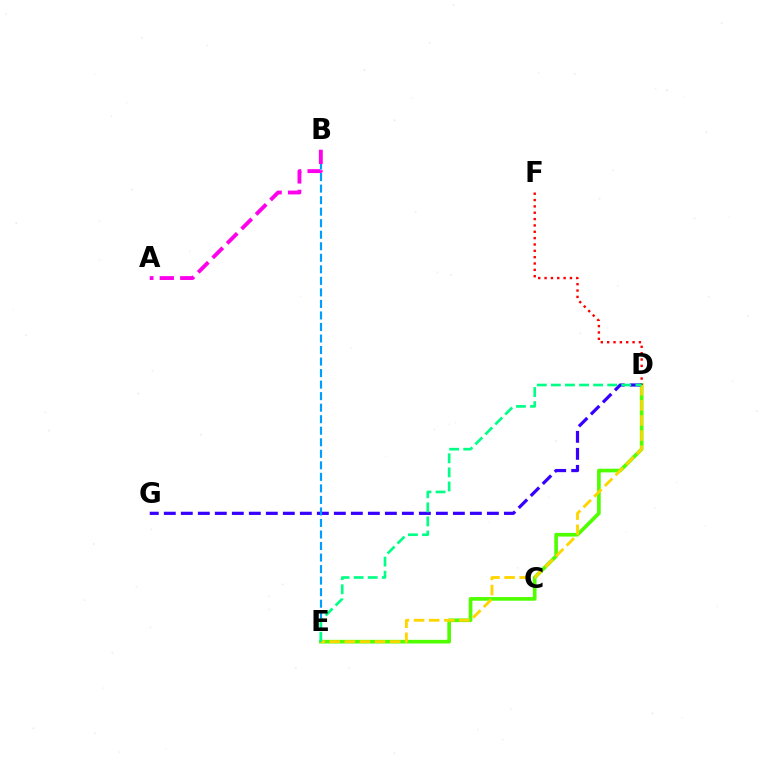{('D', 'E'): [{'color': '#4fff00', 'line_style': 'solid', 'thickness': 2.63}, {'color': '#ffd500', 'line_style': 'dashed', 'thickness': 2.05}, {'color': '#00ff86', 'line_style': 'dashed', 'thickness': 1.91}], ('D', 'F'): [{'color': '#ff0000', 'line_style': 'dotted', 'thickness': 1.72}], ('D', 'G'): [{'color': '#3700ff', 'line_style': 'dashed', 'thickness': 2.31}], ('B', 'E'): [{'color': '#009eff', 'line_style': 'dashed', 'thickness': 1.57}], ('A', 'B'): [{'color': '#ff00ed', 'line_style': 'dashed', 'thickness': 2.78}]}